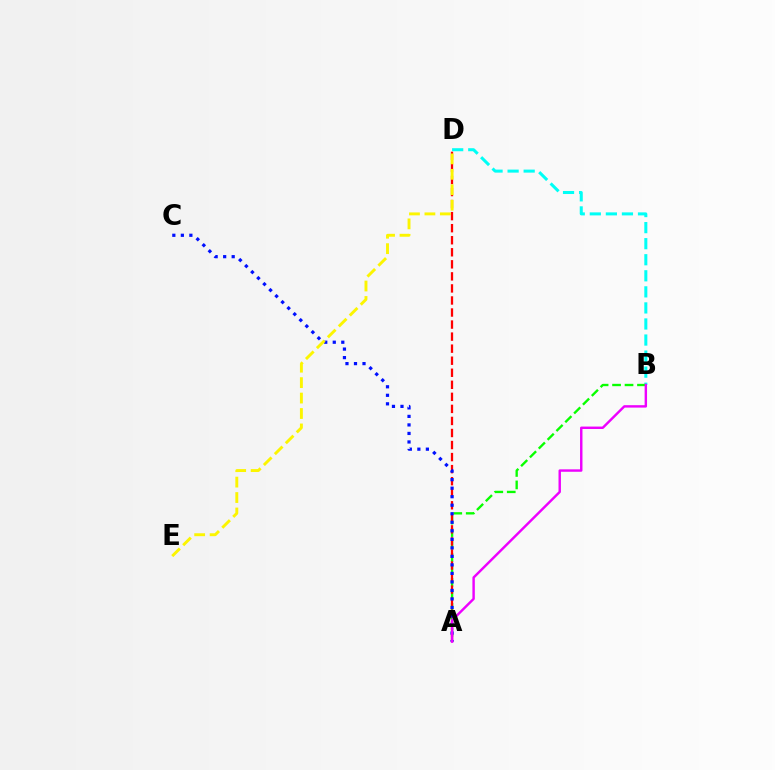{('B', 'D'): [{'color': '#00fff6', 'line_style': 'dashed', 'thickness': 2.18}], ('A', 'B'): [{'color': '#08ff00', 'line_style': 'dashed', 'thickness': 1.69}, {'color': '#ee00ff', 'line_style': 'solid', 'thickness': 1.75}], ('A', 'D'): [{'color': '#ff0000', 'line_style': 'dashed', 'thickness': 1.64}], ('A', 'C'): [{'color': '#0010ff', 'line_style': 'dotted', 'thickness': 2.32}], ('D', 'E'): [{'color': '#fcf500', 'line_style': 'dashed', 'thickness': 2.1}]}